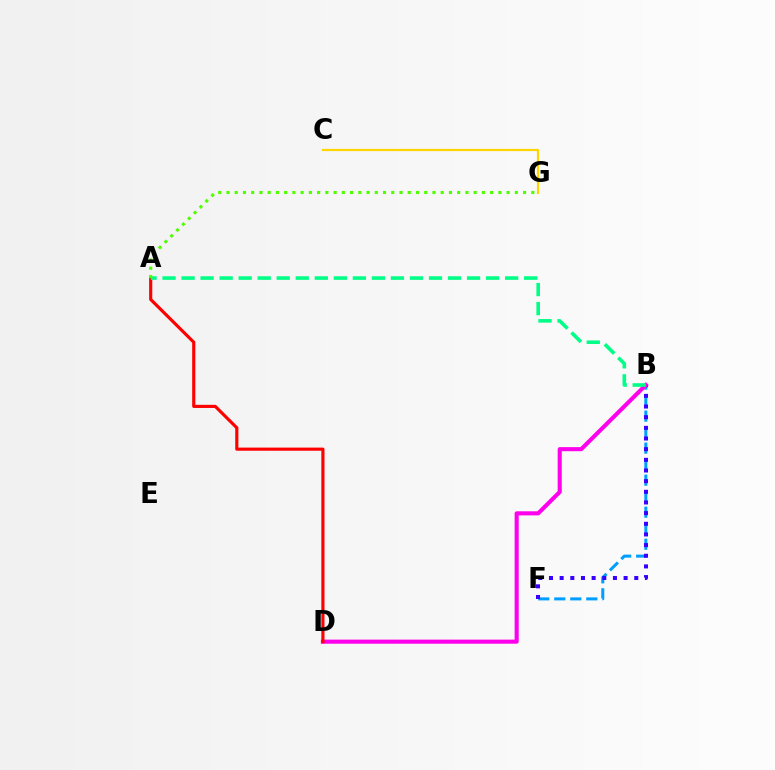{('B', 'F'): [{'color': '#009eff', 'line_style': 'dashed', 'thickness': 2.18}, {'color': '#3700ff', 'line_style': 'dotted', 'thickness': 2.9}], ('B', 'D'): [{'color': '#ff00ed', 'line_style': 'solid', 'thickness': 2.94}], ('A', 'D'): [{'color': '#ff0000', 'line_style': 'solid', 'thickness': 2.27}], ('C', 'G'): [{'color': '#ffd500', 'line_style': 'solid', 'thickness': 1.59}], ('A', 'B'): [{'color': '#00ff86', 'line_style': 'dashed', 'thickness': 2.59}], ('A', 'G'): [{'color': '#4fff00', 'line_style': 'dotted', 'thickness': 2.24}]}